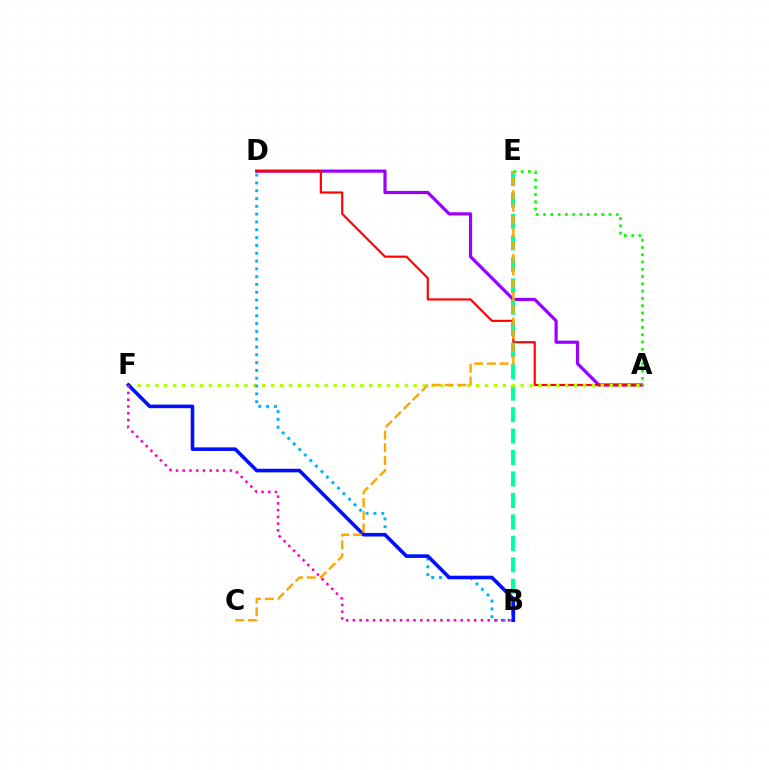{('A', 'D'): [{'color': '#9b00ff', 'line_style': 'solid', 'thickness': 2.3}, {'color': '#ff0000', 'line_style': 'solid', 'thickness': 1.55}], ('B', 'E'): [{'color': '#00ff9d', 'line_style': 'dashed', 'thickness': 2.92}], ('A', 'F'): [{'color': '#b3ff00', 'line_style': 'dotted', 'thickness': 2.42}], ('A', 'E'): [{'color': '#08ff00', 'line_style': 'dotted', 'thickness': 1.98}], ('B', 'D'): [{'color': '#00b5ff', 'line_style': 'dotted', 'thickness': 2.12}], ('B', 'F'): [{'color': '#0010ff', 'line_style': 'solid', 'thickness': 2.58}, {'color': '#ff00bd', 'line_style': 'dotted', 'thickness': 1.83}], ('C', 'E'): [{'color': '#ffa500', 'line_style': 'dashed', 'thickness': 1.73}]}